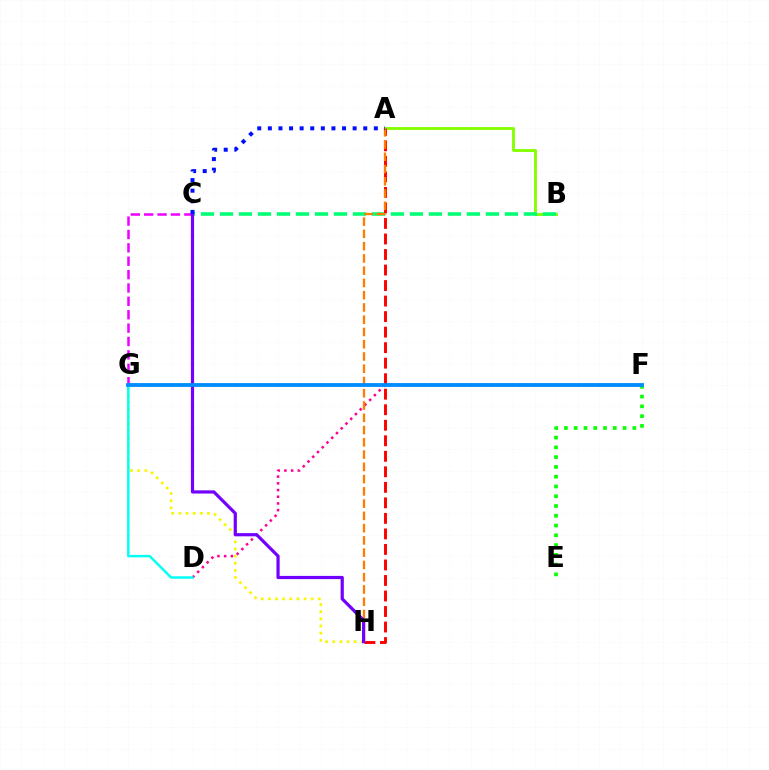{('A', 'B'): [{'color': '#84ff00', 'line_style': 'solid', 'thickness': 2.05}], ('C', 'G'): [{'color': '#ee00ff', 'line_style': 'dashed', 'thickness': 1.82}], ('D', 'F'): [{'color': '#ff0094', 'line_style': 'dotted', 'thickness': 1.82}], ('B', 'C'): [{'color': '#00ff74', 'line_style': 'dashed', 'thickness': 2.58}], ('E', 'F'): [{'color': '#08ff00', 'line_style': 'dotted', 'thickness': 2.65}], ('A', 'H'): [{'color': '#ff0000', 'line_style': 'dashed', 'thickness': 2.11}, {'color': '#ff7c00', 'line_style': 'dashed', 'thickness': 1.67}], ('G', 'H'): [{'color': '#fcf500', 'line_style': 'dotted', 'thickness': 1.94}], ('C', 'H'): [{'color': '#7200ff', 'line_style': 'solid', 'thickness': 2.3}], ('A', 'C'): [{'color': '#0010ff', 'line_style': 'dotted', 'thickness': 2.88}], ('D', 'G'): [{'color': '#00fff6', 'line_style': 'solid', 'thickness': 1.76}], ('F', 'G'): [{'color': '#008cff', 'line_style': 'solid', 'thickness': 2.75}]}